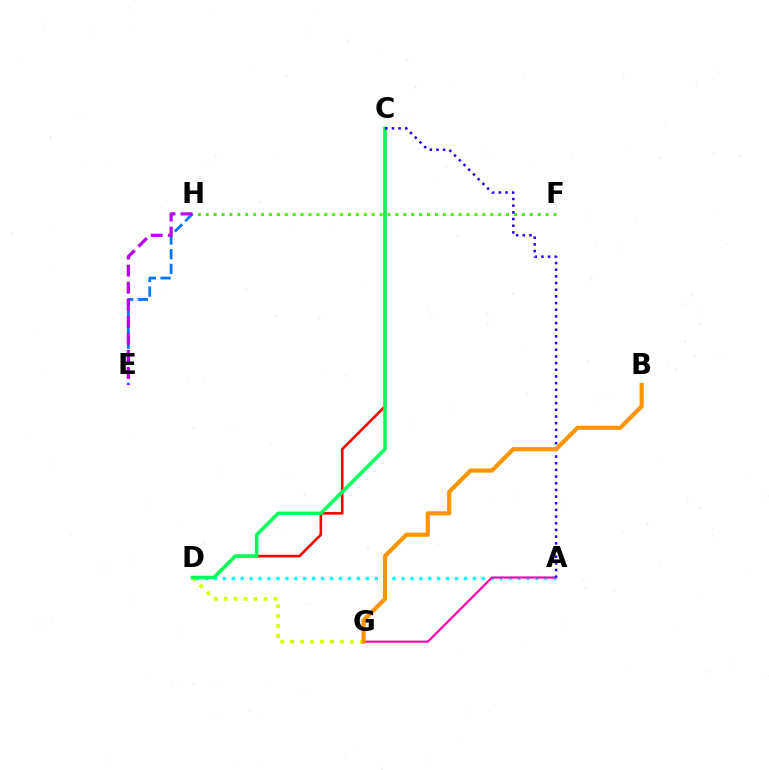{('D', 'G'): [{'color': '#d1ff00', 'line_style': 'dotted', 'thickness': 2.7}], ('C', 'D'): [{'color': '#ff0000', 'line_style': 'solid', 'thickness': 1.9}, {'color': '#00ff5c', 'line_style': 'solid', 'thickness': 2.55}], ('A', 'D'): [{'color': '#00fff6', 'line_style': 'dotted', 'thickness': 2.43}], ('E', 'H'): [{'color': '#0074ff', 'line_style': 'dashed', 'thickness': 2.0}, {'color': '#b900ff', 'line_style': 'dashed', 'thickness': 2.32}], ('F', 'H'): [{'color': '#3dff00', 'line_style': 'dotted', 'thickness': 2.15}], ('A', 'G'): [{'color': '#ff00ac', 'line_style': 'solid', 'thickness': 1.55}], ('A', 'C'): [{'color': '#2500ff', 'line_style': 'dotted', 'thickness': 1.81}], ('B', 'G'): [{'color': '#ff9400', 'line_style': 'solid', 'thickness': 3.0}]}